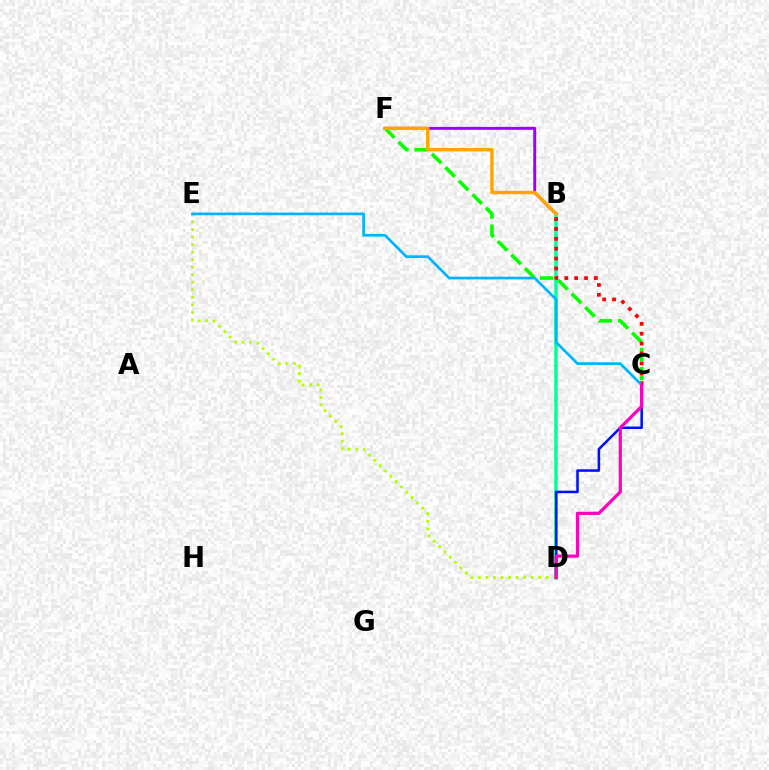{('B', 'F'): [{'color': '#9b00ff', 'line_style': 'solid', 'thickness': 2.09}, {'color': '#ffa500', 'line_style': 'solid', 'thickness': 2.45}], ('B', 'D'): [{'color': '#00ff9d', 'line_style': 'solid', 'thickness': 2.53}], ('D', 'E'): [{'color': '#b3ff00', 'line_style': 'dotted', 'thickness': 2.05}], ('C', 'D'): [{'color': '#0010ff', 'line_style': 'solid', 'thickness': 1.82}, {'color': '#ff00bd', 'line_style': 'solid', 'thickness': 2.31}], ('C', 'F'): [{'color': '#08ff00', 'line_style': 'dashed', 'thickness': 2.6}], ('B', 'C'): [{'color': '#ff0000', 'line_style': 'dotted', 'thickness': 2.68}], ('C', 'E'): [{'color': '#00b5ff', 'line_style': 'solid', 'thickness': 1.94}]}